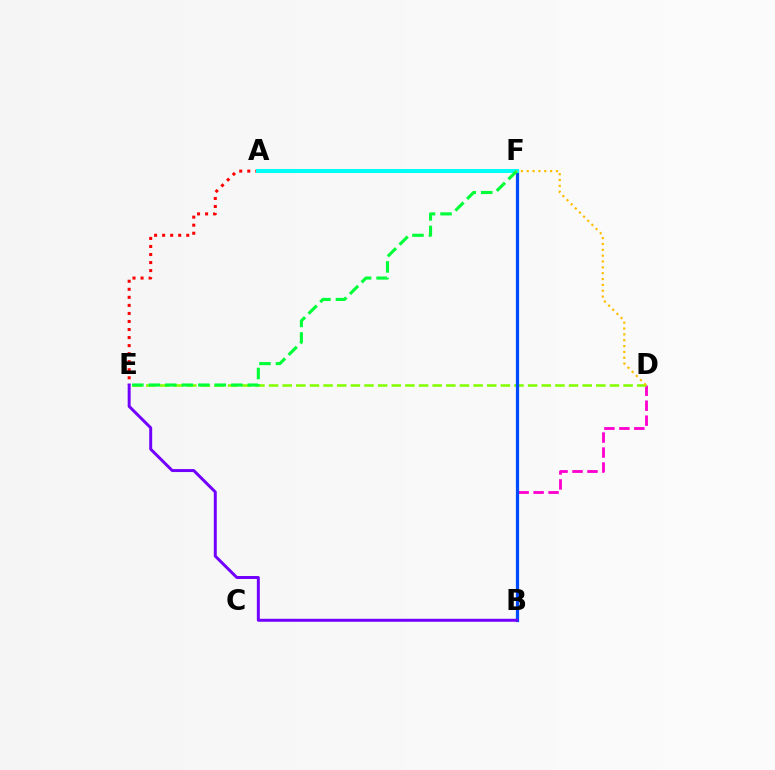{('B', 'D'): [{'color': '#ff00cf', 'line_style': 'dashed', 'thickness': 2.03}], ('D', 'E'): [{'color': '#84ff00', 'line_style': 'dashed', 'thickness': 1.85}], ('A', 'E'): [{'color': '#ff0000', 'line_style': 'dotted', 'thickness': 2.19}], ('B', 'F'): [{'color': '#004bff', 'line_style': 'solid', 'thickness': 2.33}], ('A', 'F'): [{'color': '#00fff6', 'line_style': 'solid', 'thickness': 2.9}], ('E', 'F'): [{'color': '#00ff39', 'line_style': 'dashed', 'thickness': 2.24}], ('B', 'E'): [{'color': '#7200ff', 'line_style': 'solid', 'thickness': 2.14}], ('D', 'F'): [{'color': '#ffbd00', 'line_style': 'dotted', 'thickness': 1.59}]}